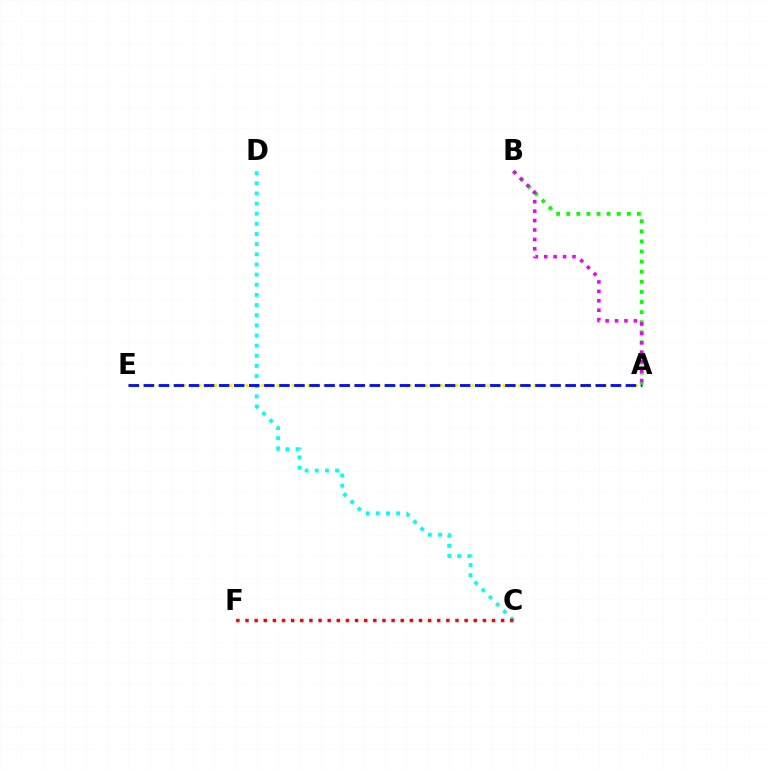{('A', 'E'): [{'color': '#fcf500', 'line_style': 'dotted', 'thickness': 2.12}, {'color': '#0010ff', 'line_style': 'dashed', 'thickness': 2.05}], ('C', 'D'): [{'color': '#00fff6', 'line_style': 'dotted', 'thickness': 2.76}], ('C', 'F'): [{'color': '#ff0000', 'line_style': 'dotted', 'thickness': 2.48}], ('A', 'B'): [{'color': '#08ff00', 'line_style': 'dotted', 'thickness': 2.74}, {'color': '#ee00ff', 'line_style': 'dotted', 'thickness': 2.56}]}